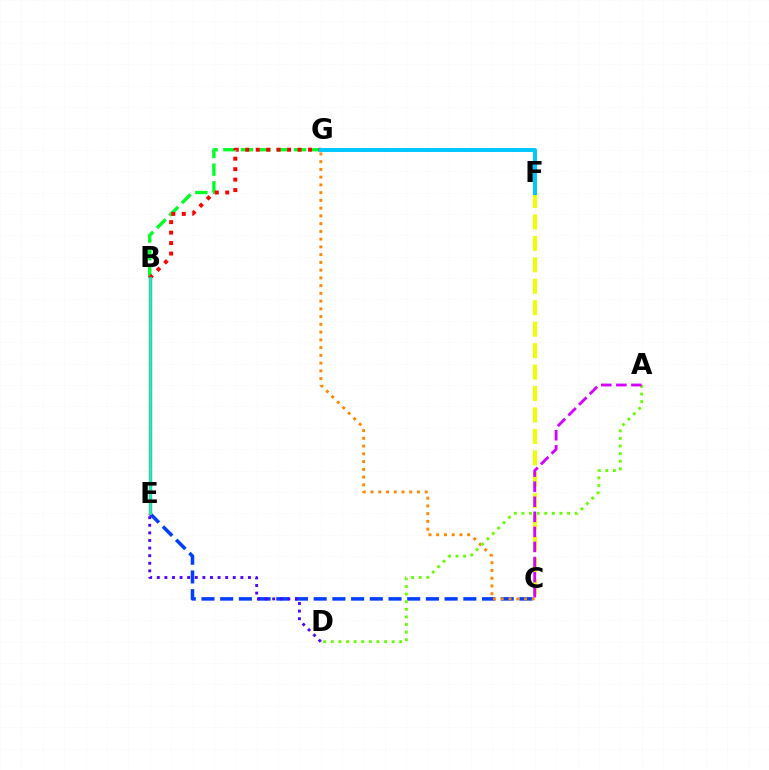{('C', 'E'): [{'color': '#003fff', 'line_style': 'dashed', 'thickness': 2.54}], ('C', 'F'): [{'color': '#eeff00', 'line_style': 'dashed', 'thickness': 2.91}], ('D', 'E'): [{'color': '#4f00ff', 'line_style': 'dotted', 'thickness': 2.06}], ('C', 'G'): [{'color': '#ff8800', 'line_style': 'dotted', 'thickness': 2.11}], ('B', 'G'): [{'color': '#00ff27', 'line_style': 'dashed', 'thickness': 2.4}, {'color': '#ff0000', 'line_style': 'dotted', 'thickness': 2.84}], ('F', 'G'): [{'color': '#00c7ff', 'line_style': 'solid', 'thickness': 2.85}], ('A', 'D'): [{'color': '#66ff00', 'line_style': 'dotted', 'thickness': 2.07}], ('A', 'C'): [{'color': '#d600ff', 'line_style': 'dashed', 'thickness': 2.05}], ('B', 'E'): [{'color': '#ff00a0', 'line_style': 'solid', 'thickness': 2.4}, {'color': '#00ffaf', 'line_style': 'solid', 'thickness': 1.95}]}